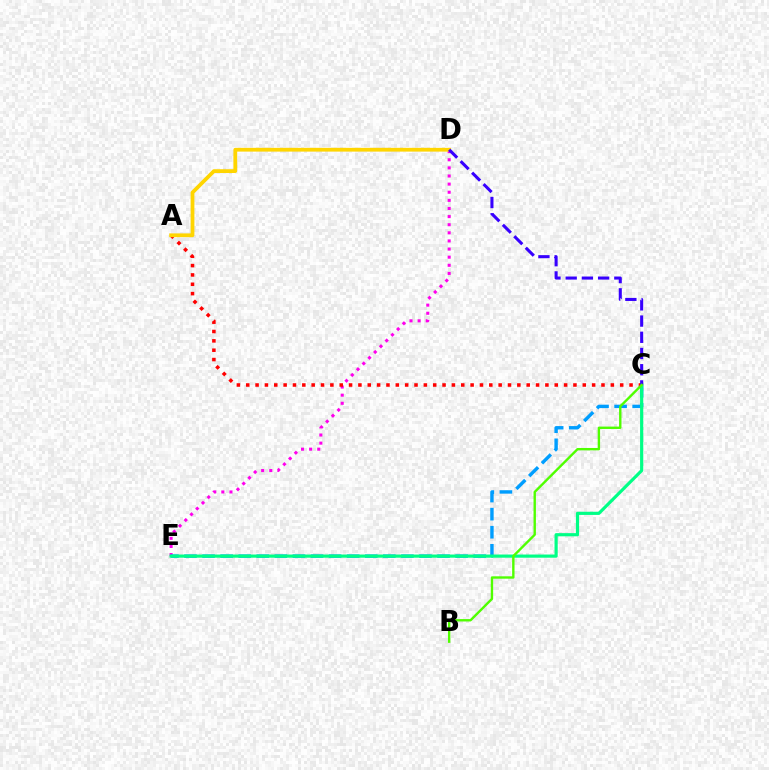{('D', 'E'): [{'color': '#ff00ed', 'line_style': 'dotted', 'thickness': 2.21}], ('A', 'C'): [{'color': '#ff0000', 'line_style': 'dotted', 'thickness': 2.54}], ('C', 'E'): [{'color': '#009eff', 'line_style': 'dashed', 'thickness': 2.46}, {'color': '#00ff86', 'line_style': 'solid', 'thickness': 2.29}], ('A', 'D'): [{'color': '#ffd500', 'line_style': 'solid', 'thickness': 2.71}], ('C', 'D'): [{'color': '#3700ff', 'line_style': 'dashed', 'thickness': 2.2}], ('B', 'C'): [{'color': '#4fff00', 'line_style': 'solid', 'thickness': 1.72}]}